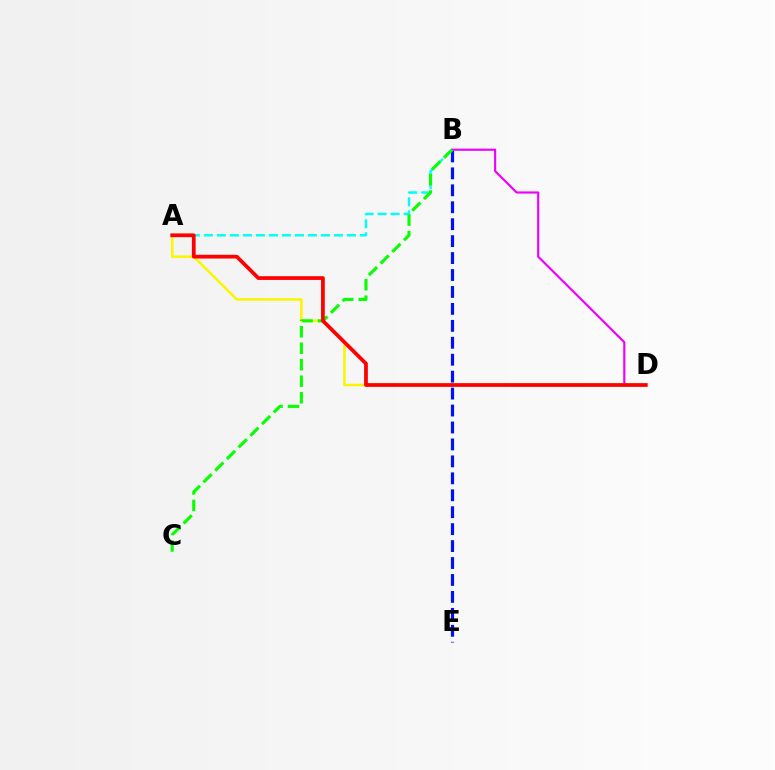{('A', 'D'): [{'color': '#fcf500', 'line_style': 'solid', 'thickness': 1.83}, {'color': '#ff0000', 'line_style': 'solid', 'thickness': 2.69}], ('B', 'E'): [{'color': '#0010ff', 'line_style': 'dashed', 'thickness': 2.3}], ('A', 'B'): [{'color': '#00fff6', 'line_style': 'dashed', 'thickness': 1.77}], ('B', 'D'): [{'color': '#ee00ff', 'line_style': 'solid', 'thickness': 1.55}], ('B', 'C'): [{'color': '#08ff00', 'line_style': 'dashed', 'thickness': 2.24}]}